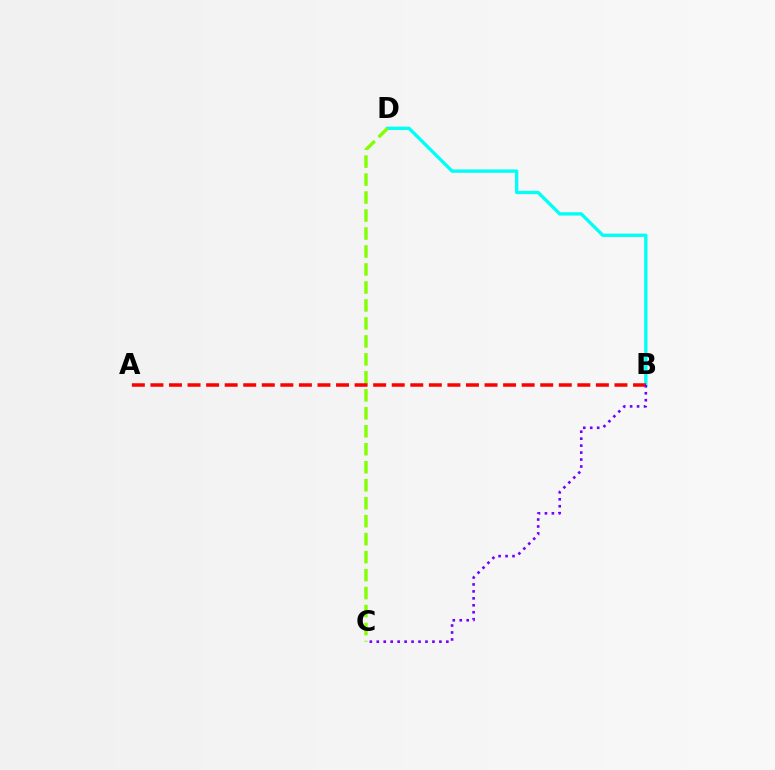{('B', 'D'): [{'color': '#00fff6', 'line_style': 'solid', 'thickness': 2.41}], ('C', 'D'): [{'color': '#84ff00', 'line_style': 'dashed', 'thickness': 2.44}], ('A', 'B'): [{'color': '#ff0000', 'line_style': 'dashed', 'thickness': 2.52}], ('B', 'C'): [{'color': '#7200ff', 'line_style': 'dotted', 'thickness': 1.89}]}